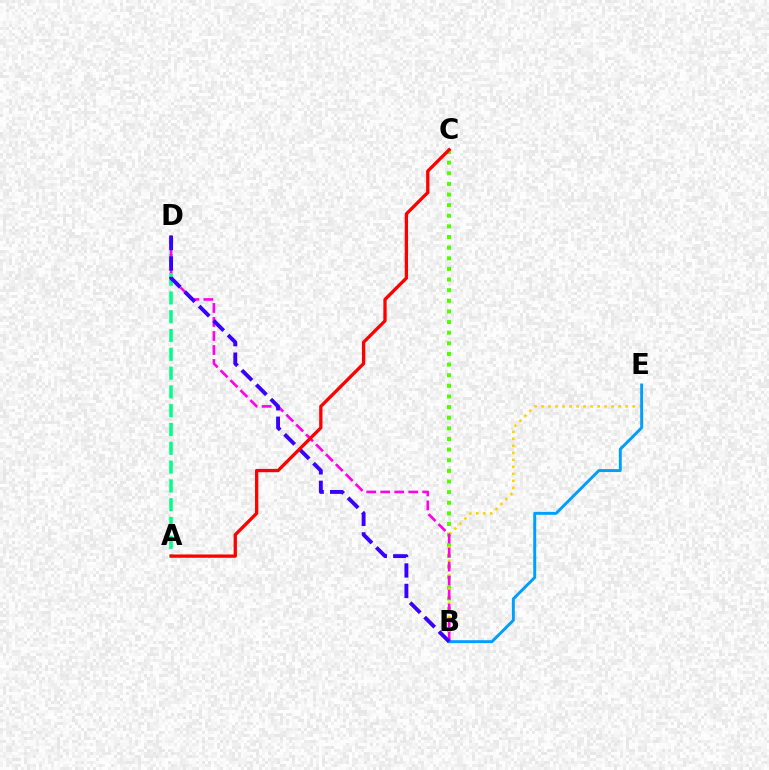{('A', 'D'): [{'color': '#00ff86', 'line_style': 'dashed', 'thickness': 2.55}], ('B', 'C'): [{'color': '#4fff00', 'line_style': 'dotted', 'thickness': 2.89}], ('B', 'E'): [{'color': '#ffd500', 'line_style': 'dotted', 'thickness': 1.91}, {'color': '#009eff', 'line_style': 'solid', 'thickness': 2.11}], ('B', 'D'): [{'color': '#ff00ed', 'line_style': 'dashed', 'thickness': 1.9}, {'color': '#3700ff', 'line_style': 'dashed', 'thickness': 2.78}], ('A', 'C'): [{'color': '#ff0000', 'line_style': 'solid', 'thickness': 2.38}]}